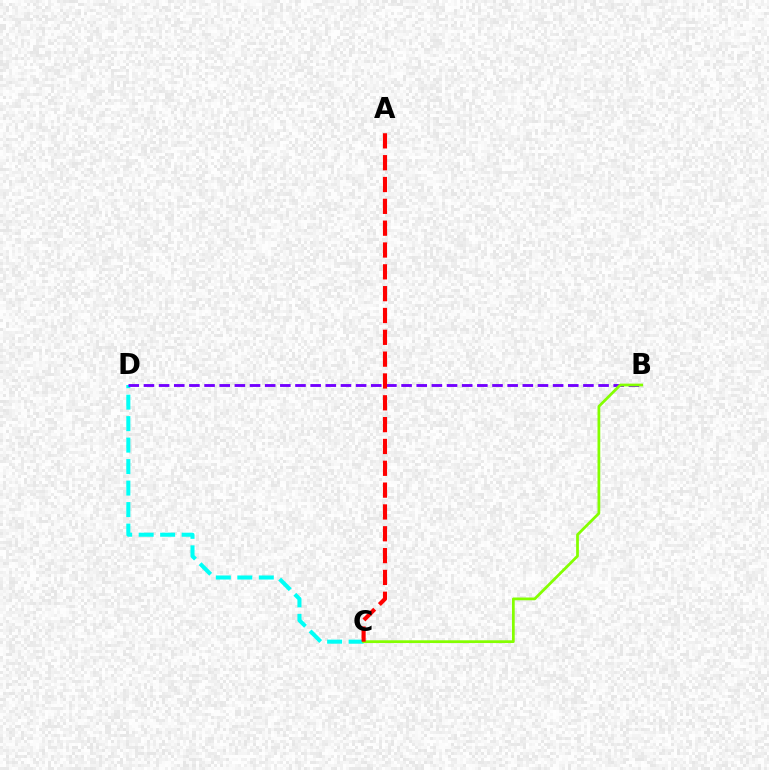{('C', 'D'): [{'color': '#00fff6', 'line_style': 'dashed', 'thickness': 2.92}], ('B', 'D'): [{'color': '#7200ff', 'line_style': 'dashed', 'thickness': 2.06}], ('B', 'C'): [{'color': '#84ff00', 'line_style': 'solid', 'thickness': 1.98}], ('A', 'C'): [{'color': '#ff0000', 'line_style': 'dashed', 'thickness': 2.97}]}